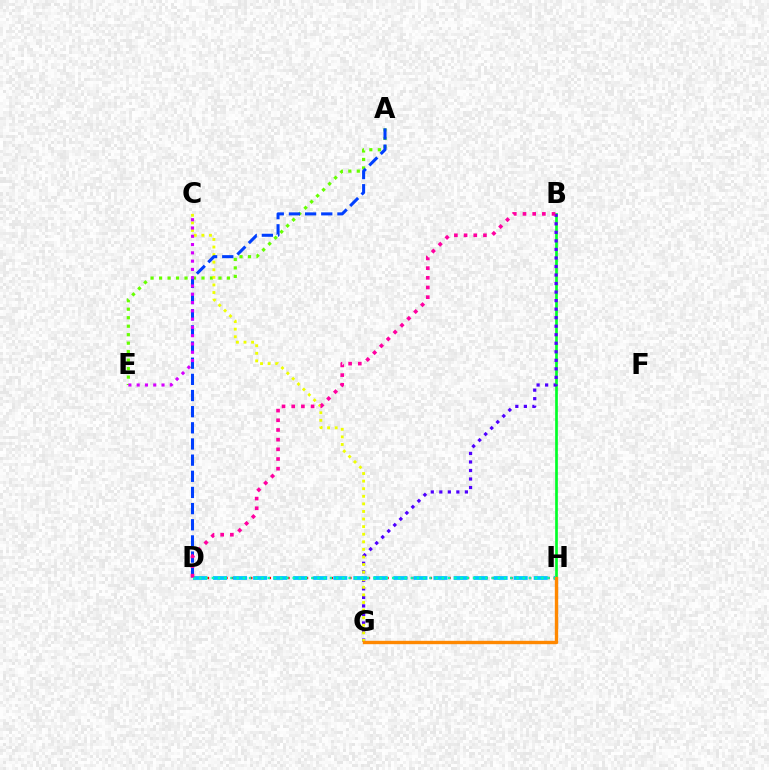{('B', 'H'): [{'color': '#00ff27', 'line_style': 'solid', 'thickness': 1.94}], ('A', 'E'): [{'color': '#66ff00', 'line_style': 'dotted', 'thickness': 2.31}], ('B', 'G'): [{'color': '#4f00ff', 'line_style': 'dotted', 'thickness': 2.32}], ('C', 'G'): [{'color': '#eeff00', 'line_style': 'dotted', 'thickness': 2.06}], ('D', 'H'): [{'color': '#ff0000', 'line_style': 'dotted', 'thickness': 1.68}, {'color': '#00c7ff', 'line_style': 'dashed', 'thickness': 2.72}, {'color': '#00ffaf', 'line_style': 'dotted', 'thickness': 1.69}], ('A', 'D'): [{'color': '#003fff', 'line_style': 'dashed', 'thickness': 2.19}], ('C', 'E'): [{'color': '#d600ff', 'line_style': 'dotted', 'thickness': 2.25}], ('B', 'D'): [{'color': '#ff00a0', 'line_style': 'dotted', 'thickness': 2.63}], ('G', 'H'): [{'color': '#ff8800', 'line_style': 'solid', 'thickness': 2.43}]}